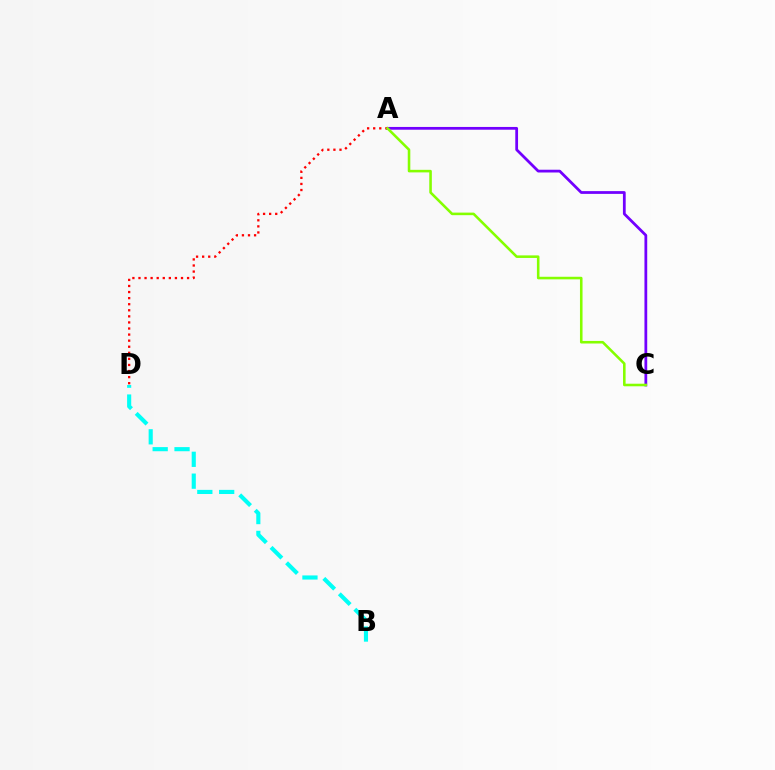{('B', 'D'): [{'color': '#00fff6', 'line_style': 'dashed', 'thickness': 2.97}], ('A', 'C'): [{'color': '#7200ff', 'line_style': 'solid', 'thickness': 1.99}, {'color': '#84ff00', 'line_style': 'solid', 'thickness': 1.85}], ('A', 'D'): [{'color': '#ff0000', 'line_style': 'dotted', 'thickness': 1.65}]}